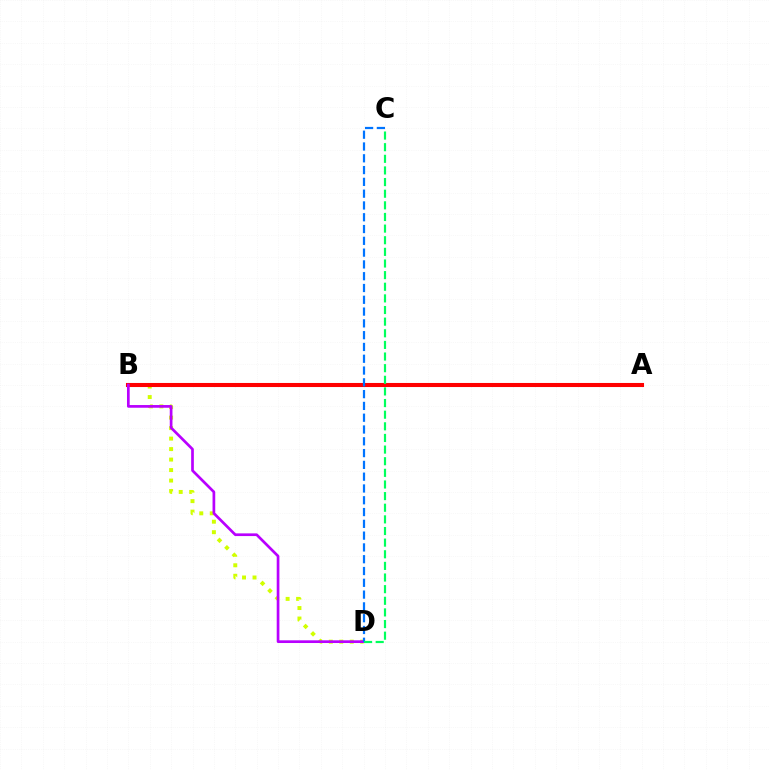{('B', 'D'): [{'color': '#d1ff00', 'line_style': 'dotted', 'thickness': 2.85}, {'color': '#b900ff', 'line_style': 'solid', 'thickness': 1.94}], ('A', 'B'): [{'color': '#ff0000', 'line_style': 'solid', 'thickness': 2.93}], ('C', 'D'): [{'color': '#0074ff', 'line_style': 'dashed', 'thickness': 1.6}, {'color': '#00ff5c', 'line_style': 'dashed', 'thickness': 1.58}]}